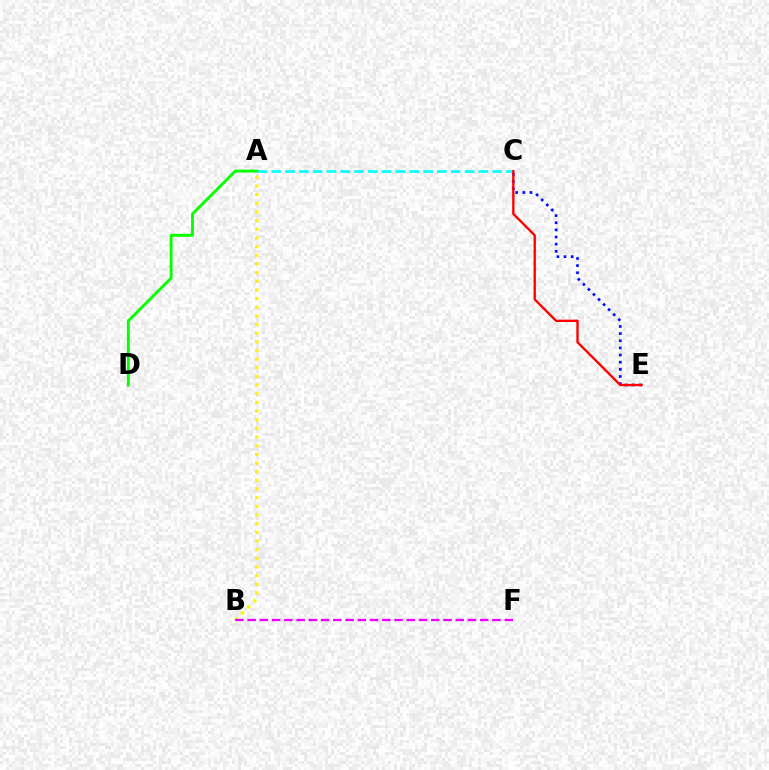{('A', 'B'): [{'color': '#fcf500', 'line_style': 'dotted', 'thickness': 2.35}], ('C', 'E'): [{'color': '#0010ff', 'line_style': 'dotted', 'thickness': 1.94}, {'color': '#ff0000', 'line_style': 'solid', 'thickness': 1.69}], ('A', 'C'): [{'color': '#00fff6', 'line_style': 'dashed', 'thickness': 1.88}], ('B', 'F'): [{'color': '#ee00ff', 'line_style': 'dashed', 'thickness': 1.66}], ('A', 'D'): [{'color': '#08ff00', 'line_style': 'solid', 'thickness': 2.07}]}